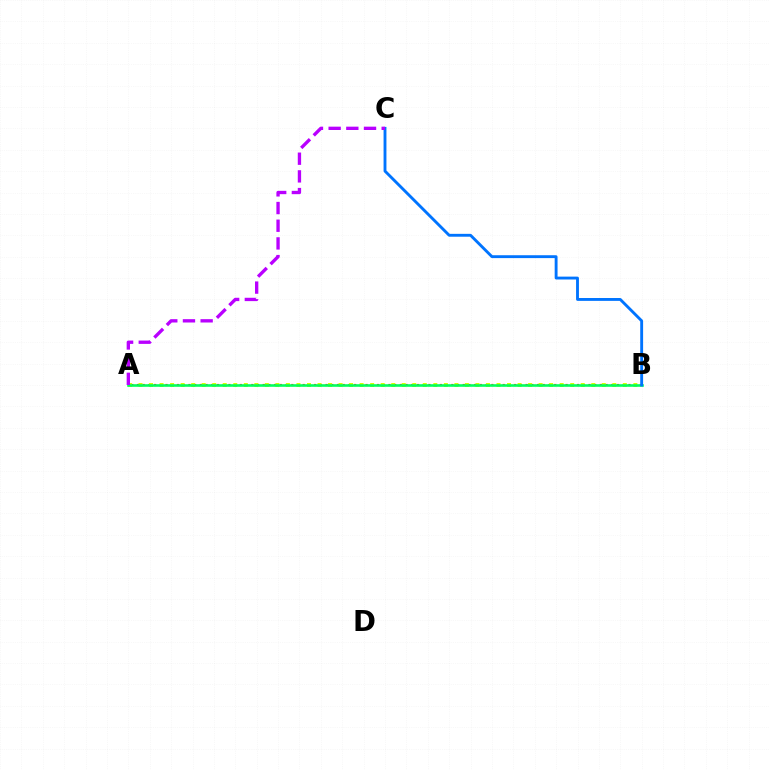{('A', 'B'): [{'color': '#ff0000', 'line_style': 'dotted', 'thickness': 1.55}, {'color': '#d1ff00', 'line_style': 'dotted', 'thickness': 2.86}, {'color': '#00ff5c', 'line_style': 'solid', 'thickness': 1.87}], ('B', 'C'): [{'color': '#0074ff', 'line_style': 'solid', 'thickness': 2.07}], ('A', 'C'): [{'color': '#b900ff', 'line_style': 'dashed', 'thickness': 2.4}]}